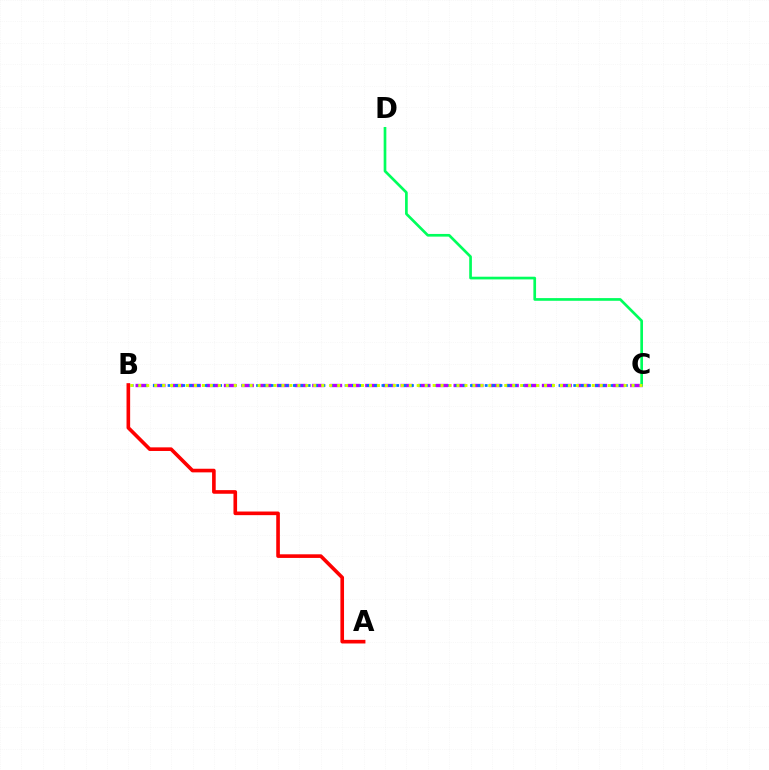{('B', 'C'): [{'color': '#b900ff', 'line_style': 'dashed', 'thickness': 2.4}, {'color': '#0074ff', 'line_style': 'dotted', 'thickness': 2.0}, {'color': '#d1ff00', 'line_style': 'dotted', 'thickness': 2.16}], ('A', 'B'): [{'color': '#ff0000', 'line_style': 'solid', 'thickness': 2.61}], ('C', 'D'): [{'color': '#00ff5c', 'line_style': 'solid', 'thickness': 1.93}]}